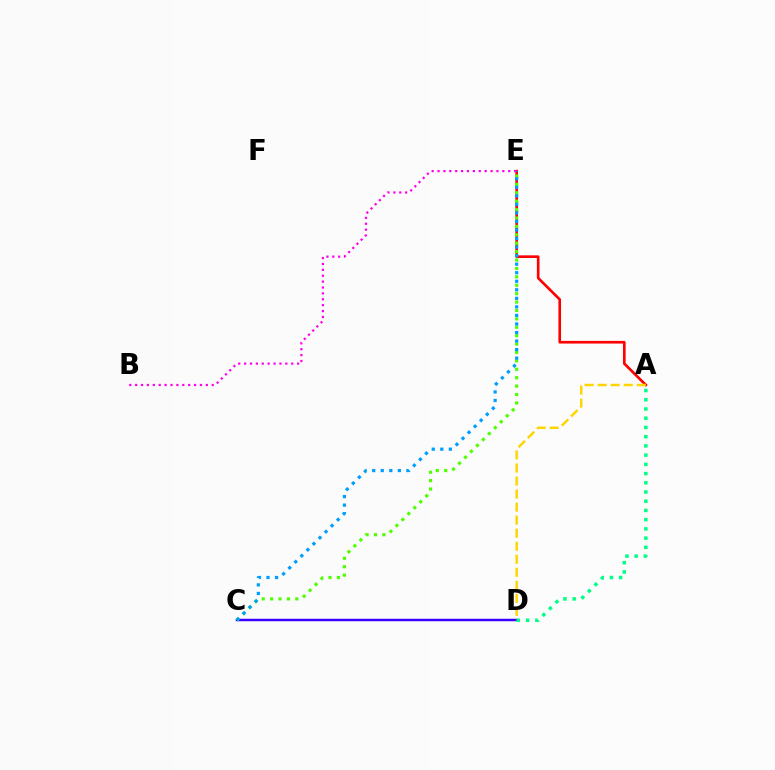{('C', 'D'): [{'color': '#3700ff', 'line_style': 'solid', 'thickness': 1.78}], ('A', 'E'): [{'color': '#ff0000', 'line_style': 'solid', 'thickness': 1.91}], ('C', 'E'): [{'color': '#4fff00', 'line_style': 'dotted', 'thickness': 2.28}, {'color': '#009eff', 'line_style': 'dotted', 'thickness': 2.32}], ('B', 'E'): [{'color': '#ff00ed', 'line_style': 'dotted', 'thickness': 1.6}], ('A', 'D'): [{'color': '#ffd500', 'line_style': 'dashed', 'thickness': 1.77}, {'color': '#00ff86', 'line_style': 'dotted', 'thickness': 2.51}]}